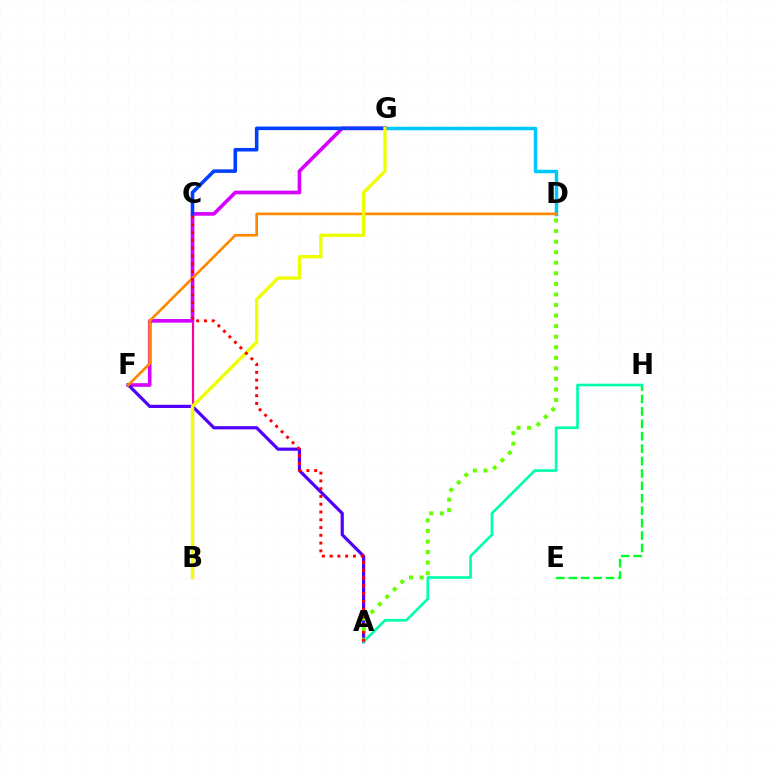{('D', 'G'): [{'color': '#00c7ff', 'line_style': 'solid', 'thickness': 2.51}], ('E', 'H'): [{'color': '#00ff27', 'line_style': 'dashed', 'thickness': 1.69}], ('B', 'C'): [{'color': '#ff00a0', 'line_style': 'solid', 'thickness': 1.58}], ('F', 'G'): [{'color': '#d600ff', 'line_style': 'solid', 'thickness': 2.61}], ('A', 'F'): [{'color': '#4f00ff', 'line_style': 'solid', 'thickness': 2.3}], ('C', 'G'): [{'color': '#003fff', 'line_style': 'solid', 'thickness': 2.56}], ('A', 'H'): [{'color': '#00ffaf', 'line_style': 'solid', 'thickness': 1.92}], ('A', 'D'): [{'color': '#66ff00', 'line_style': 'dotted', 'thickness': 2.87}], ('D', 'F'): [{'color': '#ff8800', 'line_style': 'solid', 'thickness': 1.91}], ('B', 'G'): [{'color': '#eeff00', 'line_style': 'solid', 'thickness': 2.4}], ('A', 'C'): [{'color': '#ff0000', 'line_style': 'dotted', 'thickness': 2.11}]}